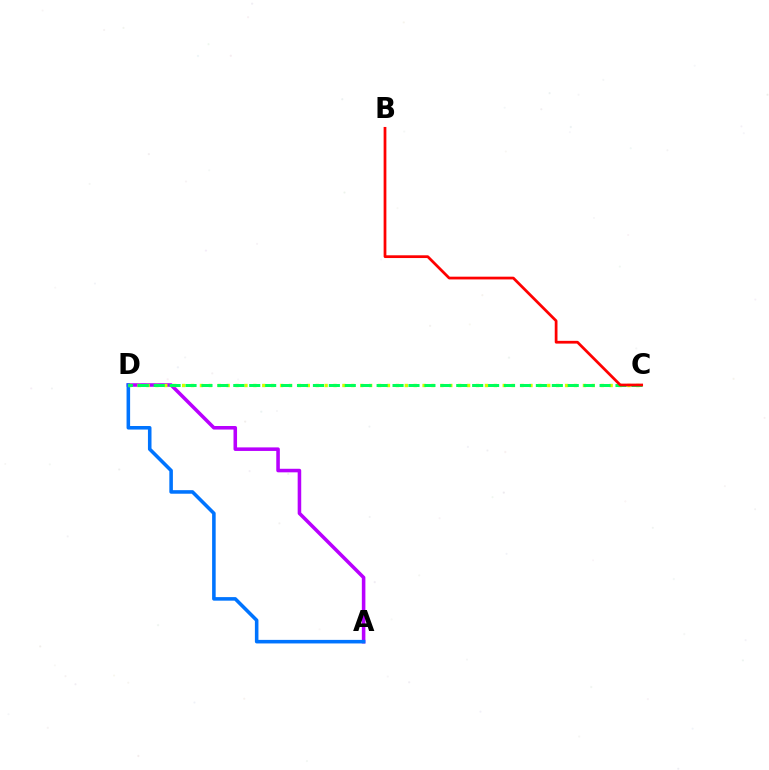{('A', 'D'): [{'color': '#b900ff', 'line_style': 'solid', 'thickness': 2.56}, {'color': '#0074ff', 'line_style': 'solid', 'thickness': 2.56}], ('C', 'D'): [{'color': '#d1ff00', 'line_style': 'dotted', 'thickness': 2.42}, {'color': '#00ff5c', 'line_style': 'dashed', 'thickness': 2.16}], ('B', 'C'): [{'color': '#ff0000', 'line_style': 'solid', 'thickness': 1.98}]}